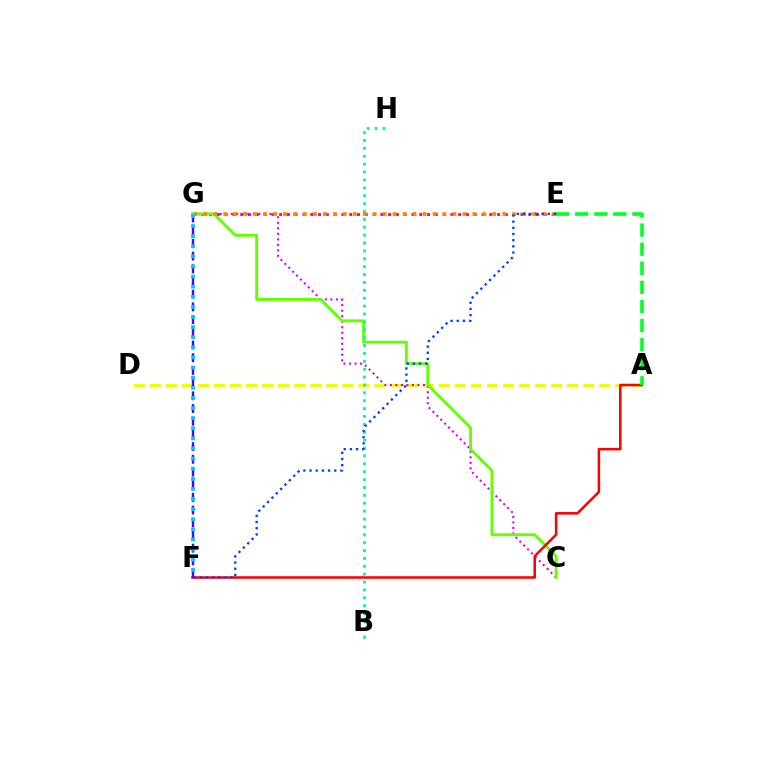{('E', 'G'): [{'color': '#ff00a0', 'line_style': 'dotted', 'thickness': 2.12}, {'color': '#ff8800', 'line_style': 'dotted', 'thickness': 2.71}], ('A', 'D'): [{'color': '#eeff00', 'line_style': 'dashed', 'thickness': 2.18}], ('C', 'G'): [{'color': '#d600ff', 'line_style': 'dotted', 'thickness': 1.5}, {'color': '#66ff00', 'line_style': 'solid', 'thickness': 2.08}], ('A', 'F'): [{'color': '#ff0000', 'line_style': 'solid', 'thickness': 1.82}], ('B', 'H'): [{'color': '#00ffaf', 'line_style': 'dotted', 'thickness': 2.14}], ('A', 'E'): [{'color': '#00ff27', 'line_style': 'dashed', 'thickness': 2.59}], ('F', 'G'): [{'color': '#4f00ff', 'line_style': 'dashed', 'thickness': 1.73}, {'color': '#00c7ff', 'line_style': 'dotted', 'thickness': 2.75}], ('E', 'F'): [{'color': '#003fff', 'line_style': 'dotted', 'thickness': 1.68}]}